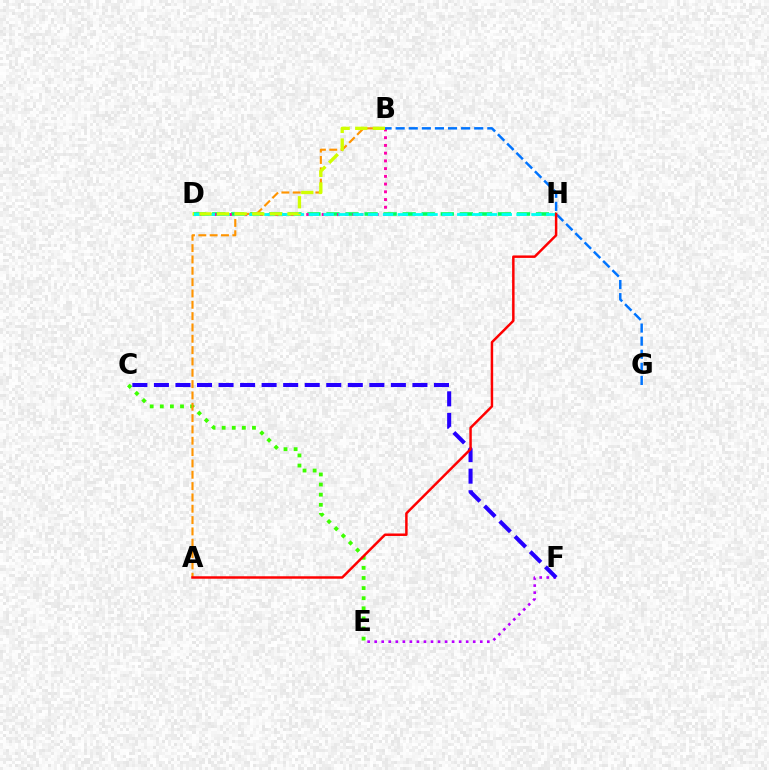{('D', 'H'): [{'color': '#00ff5c', 'line_style': 'dashed', 'thickness': 2.59}, {'color': '#00fff6', 'line_style': 'dashed', 'thickness': 2.02}], ('C', 'E'): [{'color': '#3dff00', 'line_style': 'dotted', 'thickness': 2.74}], ('B', 'D'): [{'color': '#ff00ac', 'line_style': 'dotted', 'thickness': 2.1}, {'color': '#d1ff00', 'line_style': 'dashed', 'thickness': 2.39}], ('E', 'F'): [{'color': '#b900ff', 'line_style': 'dotted', 'thickness': 1.91}], ('A', 'B'): [{'color': '#ff9400', 'line_style': 'dashed', 'thickness': 1.54}], ('B', 'G'): [{'color': '#0074ff', 'line_style': 'dashed', 'thickness': 1.78}], ('C', 'F'): [{'color': '#2500ff', 'line_style': 'dashed', 'thickness': 2.93}], ('A', 'H'): [{'color': '#ff0000', 'line_style': 'solid', 'thickness': 1.78}]}